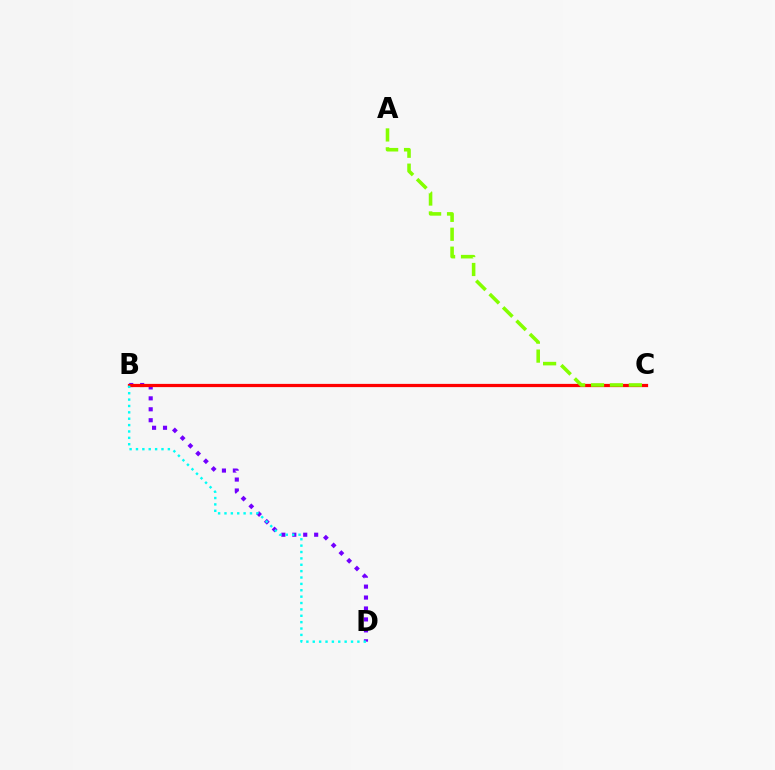{('B', 'D'): [{'color': '#7200ff', 'line_style': 'dotted', 'thickness': 2.97}, {'color': '#00fff6', 'line_style': 'dotted', 'thickness': 1.73}], ('B', 'C'): [{'color': '#ff0000', 'line_style': 'solid', 'thickness': 2.32}], ('A', 'C'): [{'color': '#84ff00', 'line_style': 'dashed', 'thickness': 2.57}]}